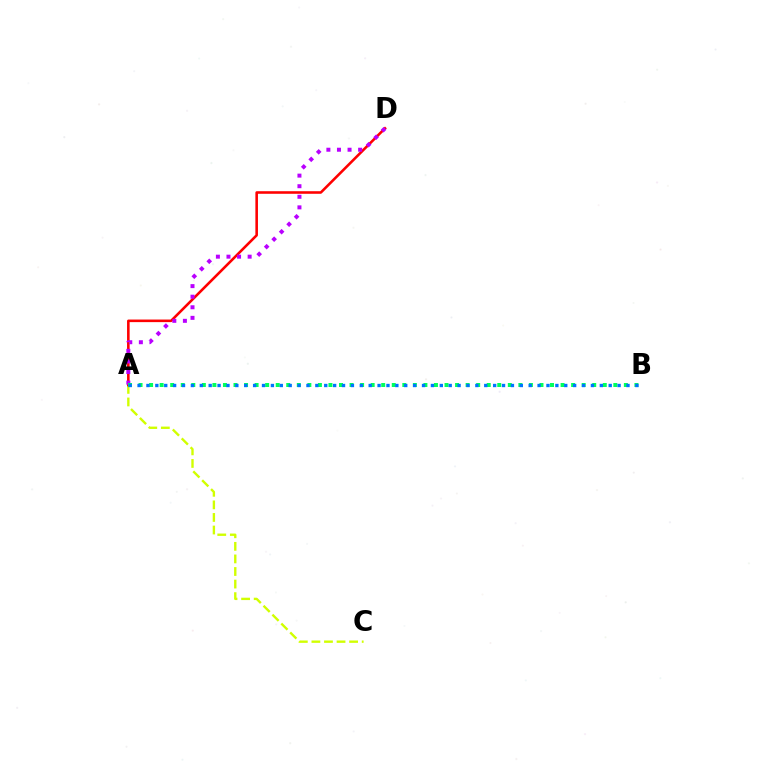{('A', 'C'): [{'color': '#d1ff00', 'line_style': 'dashed', 'thickness': 1.71}], ('A', 'D'): [{'color': '#ff0000', 'line_style': 'solid', 'thickness': 1.86}, {'color': '#b900ff', 'line_style': 'dotted', 'thickness': 2.87}], ('A', 'B'): [{'color': '#00ff5c', 'line_style': 'dotted', 'thickness': 2.87}, {'color': '#0074ff', 'line_style': 'dotted', 'thickness': 2.42}]}